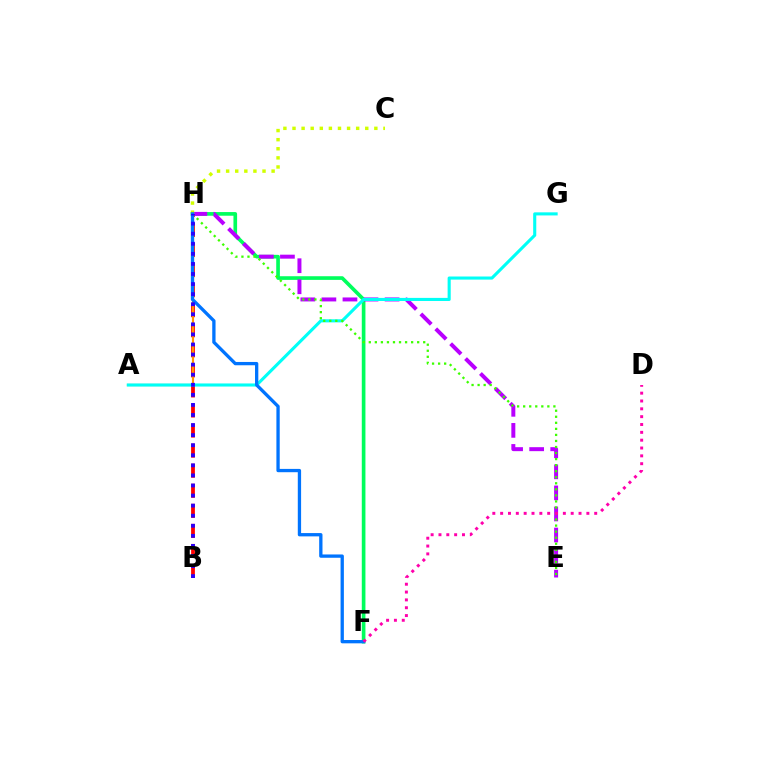{('B', 'H'): [{'color': '#ff0000', 'line_style': 'dashed', 'thickness': 2.73}, {'color': '#2500ff', 'line_style': 'dotted', 'thickness': 2.74}], ('F', 'H'): [{'color': '#00ff5c', 'line_style': 'solid', 'thickness': 2.63}, {'color': '#0074ff', 'line_style': 'solid', 'thickness': 2.38}], ('E', 'H'): [{'color': '#b900ff', 'line_style': 'dashed', 'thickness': 2.86}, {'color': '#3dff00', 'line_style': 'dotted', 'thickness': 1.64}], ('A', 'H'): [{'color': '#ff9400', 'line_style': 'solid', 'thickness': 1.54}], ('A', 'G'): [{'color': '#00fff6', 'line_style': 'solid', 'thickness': 2.23}], ('C', 'H'): [{'color': '#d1ff00', 'line_style': 'dotted', 'thickness': 2.47}], ('D', 'F'): [{'color': '#ff00ac', 'line_style': 'dotted', 'thickness': 2.13}]}